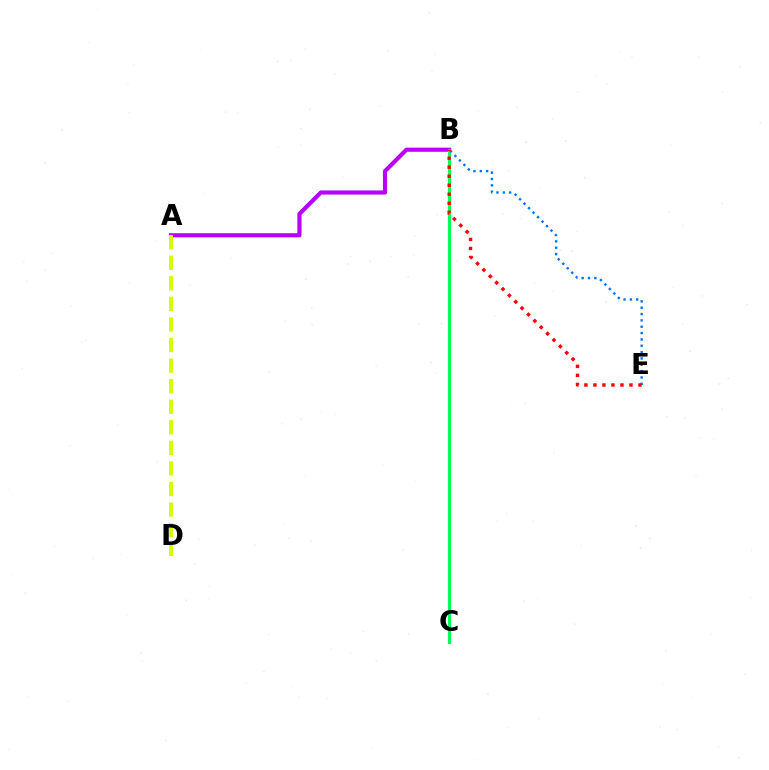{('A', 'B'): [{'color': '#b900ff', 'line_style': 'solid', 'thickness': 2.99}], ('B', 'C'): [{'color': '#00ff5c', 'line_style': 'solid', 'thickness': 2.25}], ('B', 'E'): [{'color': '#0074ff', 'line_style': 'dotted', 'thickness': 1.72}, {'color': '#ff0000', 'line_style': 'dotted', 'thickness': 2.45}], ('A', 'D'): [{'color': '#d1ff00', 'line_style': 'dashed', 'thickness': 2.79}]}